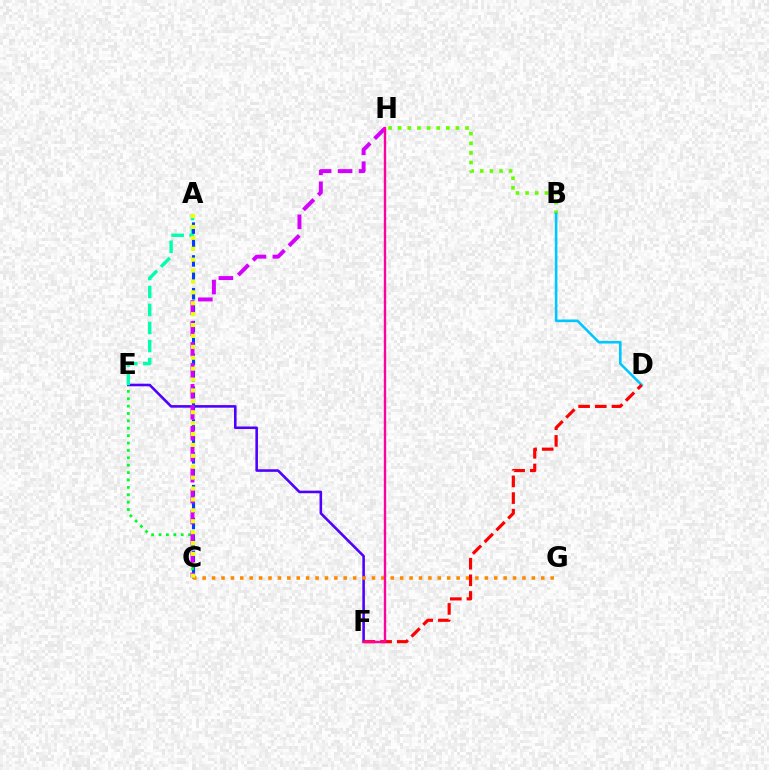{('E', 'F'): [{'color': '#4f00ff', 'line_style': 'solid', 'thickness': 1.86}], ('B', 'H'): [{'color': '#66ff00', 'line_style': 'dotted', 'thickness': 2.61}], ('A', 'E'): [{'color': '#00ffaf', 'line_style': 'dashed', 'thickness': 2.45}], ('B', 'D'): [{'color': '#00c7ff', 'line_style': 'solid', 'thickness': 1.87}], ('A', 'C'): [{'color': '#003fff', 'line_style': 'dashed', 'thickness': 2.23}, {'color': '#eeff00', 'line_style': 'dotted', 'thickness': 2.96}], ('C', 'G'): [{'color': '#ff8800', 'line_style': 'dotted', 'thickness': 2.56}], ('D', 'F'): [{'color': '#ff0000', 'line_style': 'dashed', 'thickness': 2.26}], ('C', 'E'): [{'color': '#00ff27', 'line_style': 'dotted', 'thickness': 2.01}], ('C', 'H'): [{'color': '#d600ff', 'line_style': 'dashed', 'thickness': 2.85}], ('F', 'H'): [{'color': '#ff00a0', 'line_style': 'solid', 'thickness': 1.7}]}